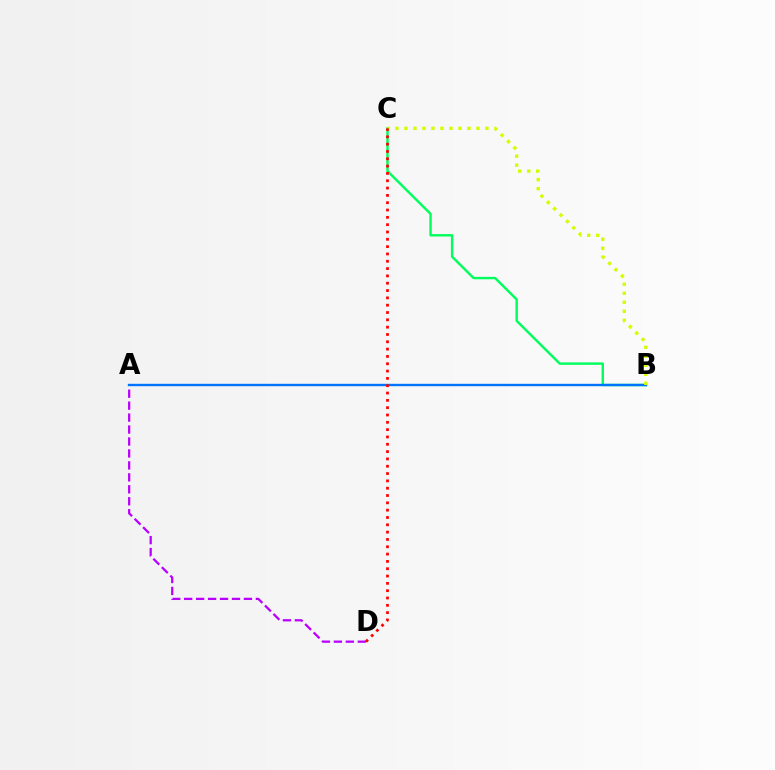{('B', 'C'): [{'color': '#00ff5c', 'line_style': 'solid', 'thickness': 1.74}, {'color': '#d1ff00', 'line_style': 'dotted', 'thickness': 2.45}], ('A', 'D'): [{'color': '#b900ff', 'line_style': 'dashed', 'thickness': 1.62}], ('A', 'B'): [{'color': '#0074ff', 'line_style': 'solid', 'thickness': 1.71}], ('C', 'D'): [{'color': '#ff0000', 'line_style': 'dotted', 'thickness': 1.99}]}